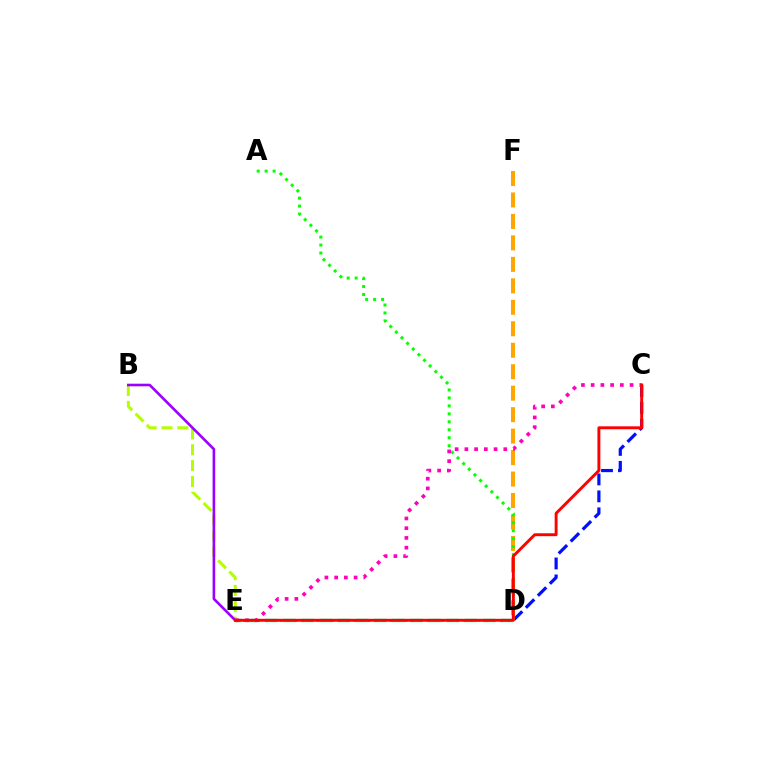{('D', 'E'): [{'color': '#00ff9d', 'line_style': 'dashed', 'thickness': 2.46}, {'color': '#00b5ff', 'line_style': 'dotted', 'thickness': 2.0}], ('D', 'F'): [{'color': '#ffa500', 'line_style': 'dashed', 'thickness': 2.92}], ('B', 'E'): [{'color': '#b3ff00', 'line_style': 'dashed', 'thickness': 2.15}, {'color': '#9b00ff', 'line_style': 'solid', 'thickness': 1.88}], ('C', 'D'): [{'color': '#0010ff', 'line_style': 'dashed', 'thickness': 2.3}], ('A', 'D'): [{'color': '#08ff00', 'line_style': 'dotted', 'thickness': 2.17}], ('C', 'E'): [{'color': '#ff00bd', 'line_style': 'dotted', 'thickness': 2.64}, {'color': '#ff0000', 'line_style': 'solid', 'thickness': 2.1}]}